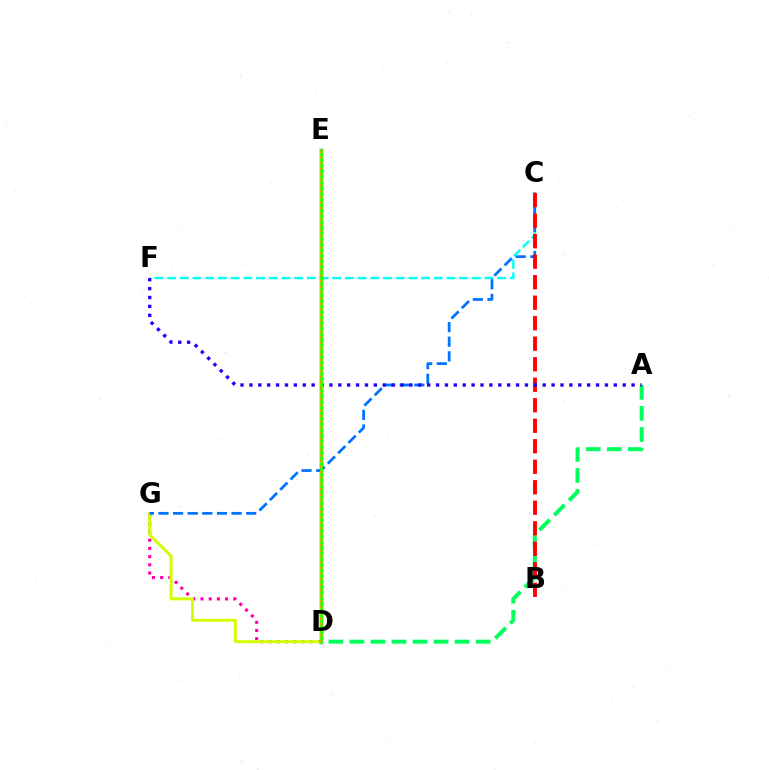{('D', 'G'): [{'color': '#ff00ac', 'line_style': 'dotted', 'thickness': 2.23}, {'color': '#d1ff00', 'line_style': 'solid', 'thickness': 2.11}], ('D', 'E'): [{'color': '#b900ff', 'line_style': 'solid', 'thickness': 2.47}, {'color': '#3dff00', 'line_style': 'solid', 'thickness': 2.13}, {'color': '#ff9400', 'line_style': 'dotted', 'thickness': 1.53}], ('A', 'D'): [{'color': '#00ff5c', 'line_style': 'dashed', 'thickness': 2.86}], ('C', 'F'): [{'color': '#00fff6', 'line_style': 'dashed', 'thickness': 1.72}], ('C', 'G'): [{'color': '#0074ff', 'line_style': 'dashed', 'thickness': 1.99}], ('B', 'C'): [{'color': '#ff0000', 'line_style': 'dashed', 'thickness': 2.79}], ('A', 'F'): [{'color': '#2500ff', 'line_style': 'dotted', 'thickness': 2.41}]}